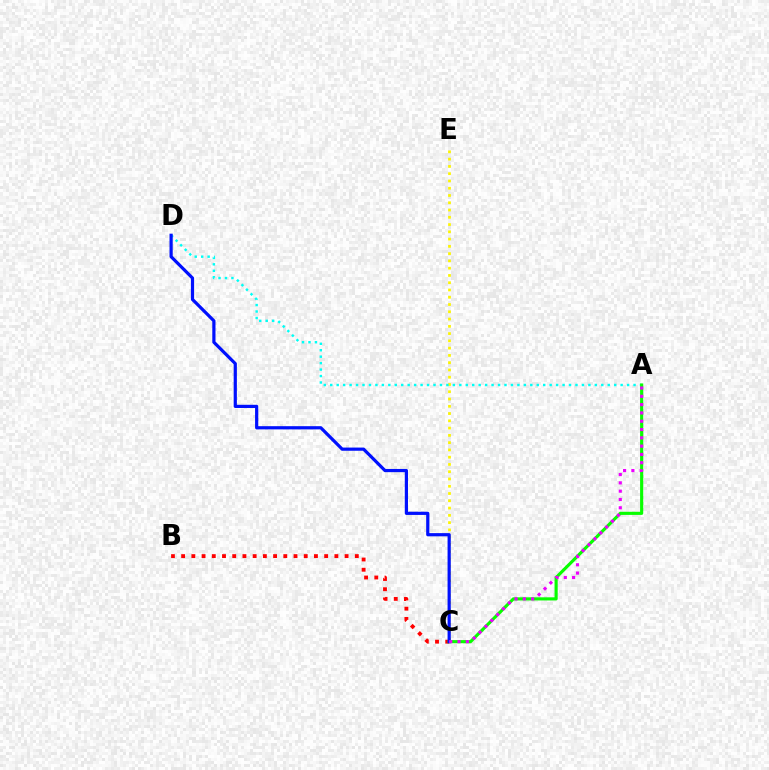{('B', 'C'): [{'color': '#ff0000', 'line_style': 'dotted', 'thickness': 2.78}], ('C', 'E'): [{'color': '#fcf500', 'line_style': 'dotted', 'thickness': 1.98}], ('A', 'D'): [{'color': '#00fff6', 'line_style': 'dotted', 'thickness': 1.75}], ('A', 'C'): [{'color': '#08ff00', 'line_style': 'solid', 'thickness': 2.26}, {'color': '#ee00ff', 'line_style': 'dotted', 'thickness': 2.26}], ('C', 'D'): [{'color': '#0010ff', 'line_style': 'solid', 'thickness': 2.3}]}